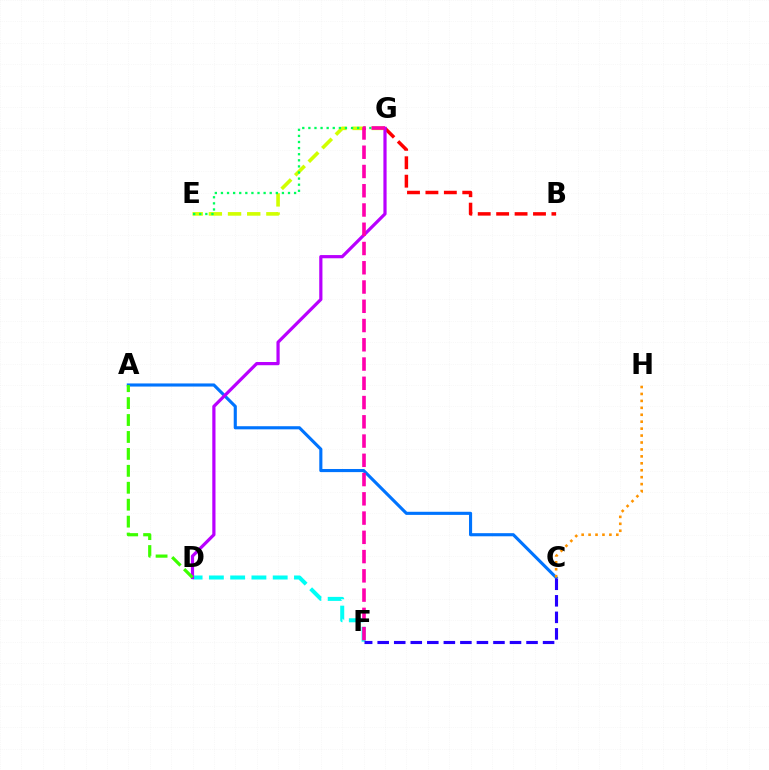{('D', 'F'): [{'color': '#00fff6', 'line_style': 'dashed', 'thickness': 2.89}], ('E', 'G'): [{'color': '#d1ff00', 'line_style': 'dashed', 'thickness': 2.6}, {'color': '#00ff5c', 'line_style': 'dotted', 'thickness': 1.66}], ('A', 'C'): [{'color': '#0074ff', 'line_style': 'solid', 'thickness': 2.24}], ('B', 'G'): [{'color': '#ff0000', 'line_style': 'dashed', 'thickness': 2.5}], ('C', 'F'): [{'color': '#2500ff', 'line_style': 'dashed', 'thickness': 2.25}], ('D', 'G'): [{'color': '#b900ff', 'line_style': 'solid', 'thickness': 2.31}], ('F', 'G'): [{'color': '#ff00ac', 'line_style': 'dashed', 'thickness': 2.62}], ('A', 'D'): [{'color': '#3dff00', 'line_style': 'dashed', 'thickness': 2.3}], ('C', 'H'): [{'color': '#ff9400', 'line_style': 'dotted', 'thickness': 1.88}]}